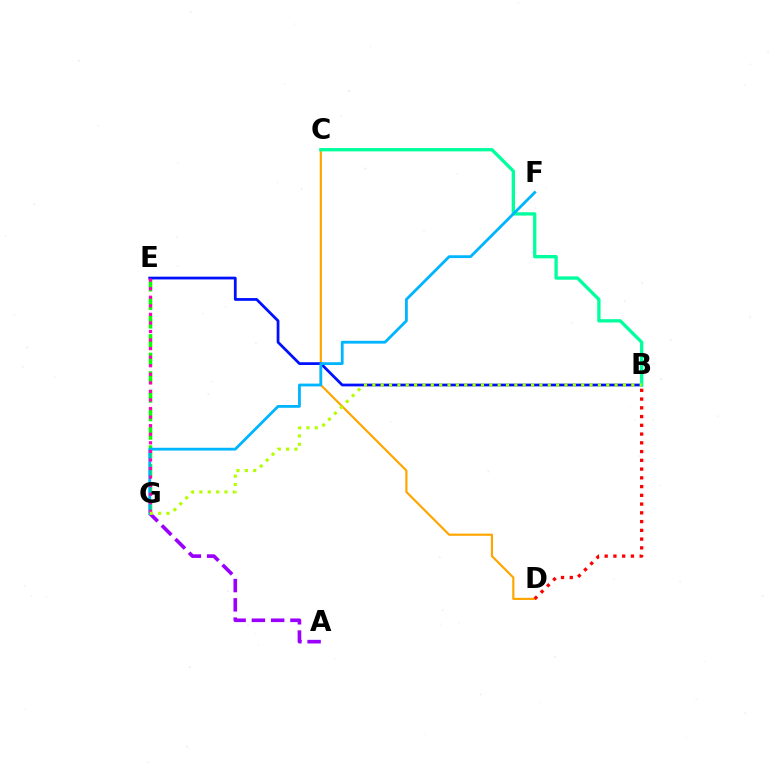{('C', 'D'): [{'color': '#ffa500', 'line_style': 'solid', 'thickness': 1.56}], ('E', 'G'): [{'color': '#08ff00', 'line_style': 'dashed', 'thickness': 2.52}, {'color': '#ff00bd', 'line_style': 'dotted', 'thickness': 2.33}], ('B', 'E'): [{'color': '#0010ff', 'line_style': 'solid', 'thickness': 1.99}], ('B', 'C'): [{'color': '#00ff9d', 'line_style': 'solid', 'thickness': 2.38}], ('A', 'G'): [{'color': '#9b00ff', 'line_style': 'dashed', 'thickness': 2.62}], ('F', 'G'): [{'color': '#00b5ff', 'line_style': 'solid', 'thickness': 2.02}], ('B', 'D'): [{'color': '#ff0000', 'line_style': 'dotted', 'thickness': 2.38}], ('B', 'G'): [{'color': '#b3ff00', 'line_style': 'dotted', 'thickness': 2.27}]}